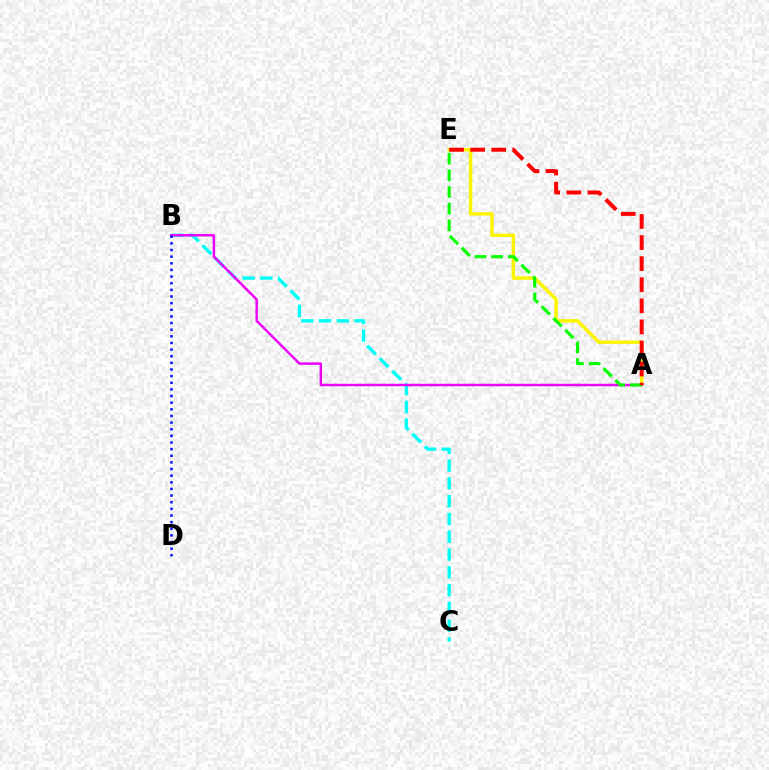{('B', 'C'): [{'color': '#00fff6', 'line_style': 'dashed', 'thickness': 2.42}], ('A', 'E'): [{'color': '#fcf500', 'line_style': 'solid', 'thickness': 2.48}, {'color': '#08ff00', 'line_style': 'dashed', 'thickness': 2.27}, {'color': '#ff0000', 'line_style': 'dashed', 'thickness': 2.86}], ('A', 'B'): [{'color': '#ee00ff', 'line_style': 'solid', 'thickness': 1.76}], ('B', 'D'): [{'color': '#0010ff', 'line_style': 'dotted', 'thickness': 1.8}]}